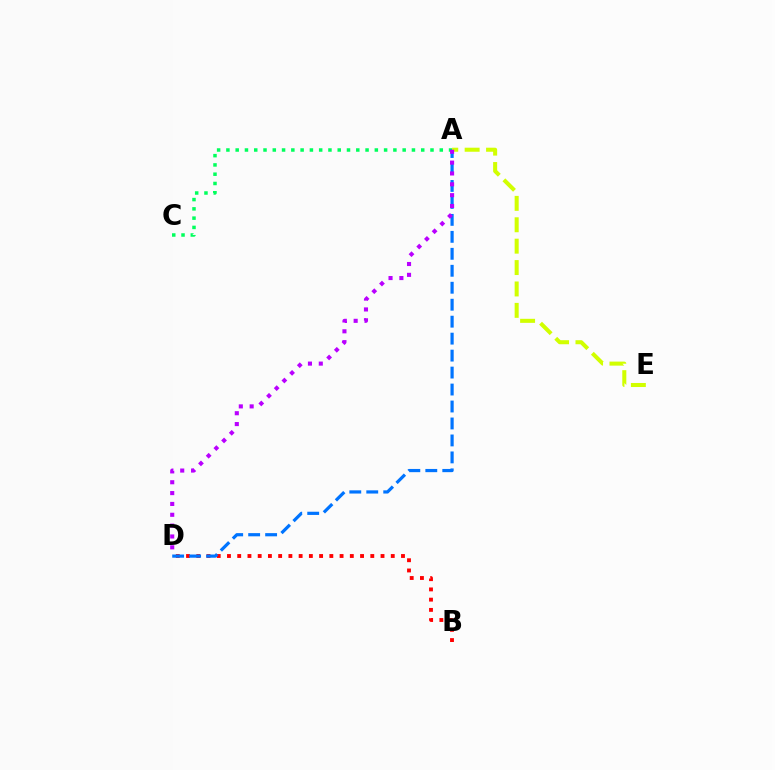{('A', 'C'): [{'color': '#00ff5c', 'line_style': 'dotted', 'thickness': 2.52}], ('B', 'D'): [{'color': '#ff0000', 'line_style': 'dotted', 'thickness': 2.78}], ('A', 'D'): [{'color': '#0074ff', 'line_style': 'dashed', 'thickness': 2.3}, {'color': '#b900ff', 'line_style': 'dotted', 'thickness': 2.95}], ('A', 'E'): [{'color': '#d1ff00', 'line_style': 'dashed', 'thickness': 2.91}]}